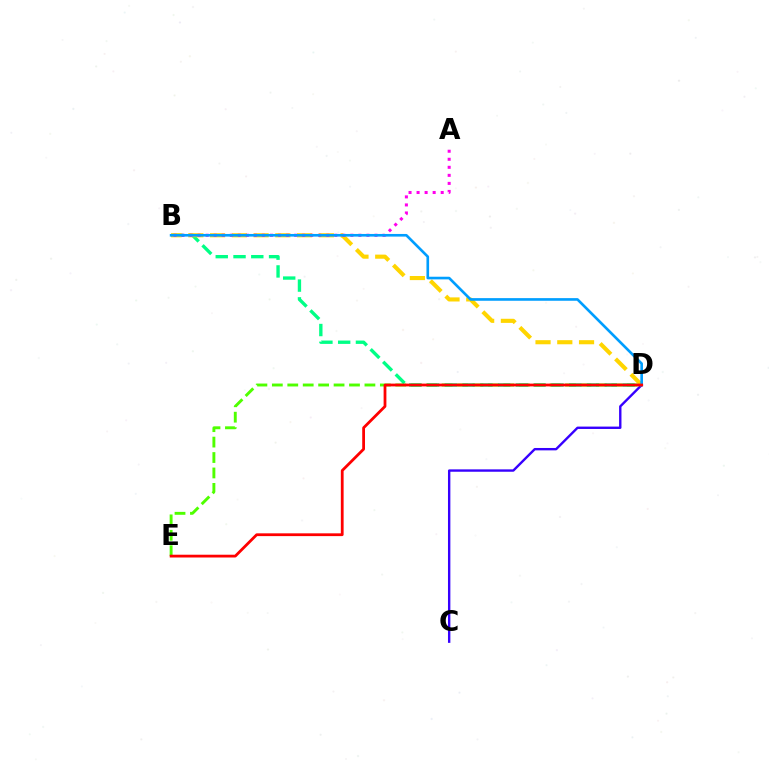{('D', 'E'): [{'color': '#4fff00', 'line_style': 'dashed', 'thickness': 2.1}, {'color': '#ff0000', 'line_style': 'solid', 'thickness': 2.0}], ('B', 'D'): [{'color': '#00ff86', 'line_style': 'dashed', 'thickness': 2.41}, {'color': '#ffd500', 'line_style': 'dashed', 'thickness': 2.95}, {'color': '#009eff', 'line_style': 'solid', 'thickness': 1.9}], ('C', 'D'): [{'color': '#3700ff', 'line_style': 'solid', 'thickness': 1.72}], ('A', 'B'): [{'color': '#ff00ed', 'line_style': 'dotted', 'thickness': 2.18}]}